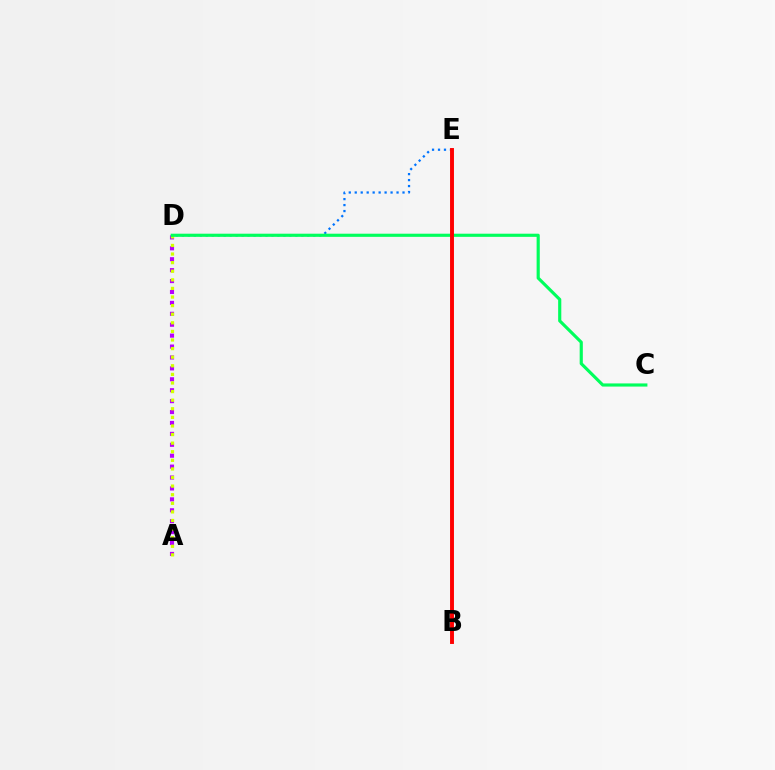{('D', 'E'): [{'color': '#0074ff', 'line_style': 'dotted', 'thickness': 1.62}], ('A', 'D'): [{'color': '#b900ff', 'line_style': 'dotted', 'thickness': 2.97}, {'color': '#d1ff00', 'line_style': 'dotted', 'thickness': 2.34}], ('C', 'D'): [{'color': '#00ff5c', 'line_style': 'solid', 'thickness': 2.26}], ('B', 'E'): [{'color': '#ff0000', 'line_style': 'solid', 'thickness': 2.82}]}